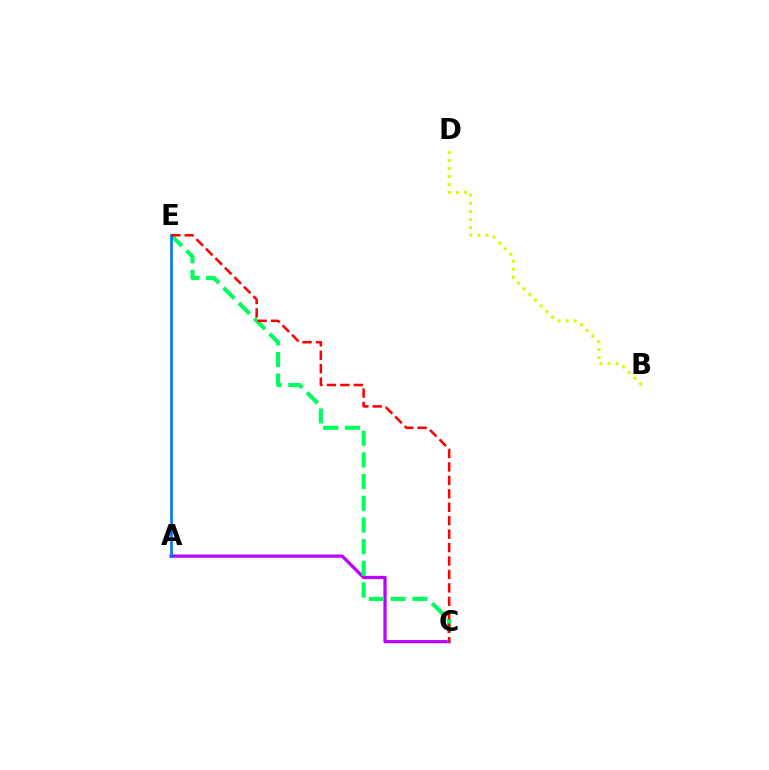{('B', 'D'): [{'color': '#d1ff00', 'line_style': 'dotted', 'thickness': 2.18}], ('A', 'C'): [{'color': '#b900ff', 'line_style': 'solid', 'thickness': 2.33}], ('C', 'E'): [{'color': '#00ff5c', 'line_style': 'dashed', 'thickness': 2.95}, {'color': '#ff0000', 'line_style': 'dashed', 'thickness': 1.82}], ('A', 'E'): [{'color': '#0074ff', 'line_style': 'solid', 'thickness': 1.88}]}